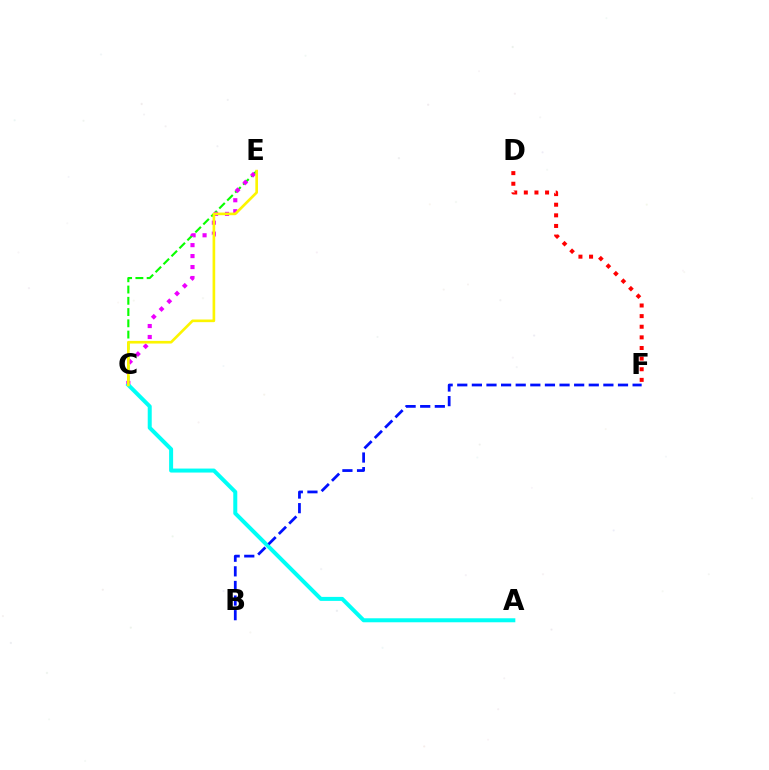{('C', 'E'): [{'color': '#08ff00', 'line_style': 'dashed', 'thickness': 1.53}, {'color': '#ee00ff', 'line_style': 'dotted', 'thickness': 2.98}, {'color': '#fcf500', 'line_style': 'solid', 'thickness': 1.91}], ('D', 'F'): [{'color': '#ff0000', 'line_style': 'dotted', 'thickness': 2.89}], ('A', 'C'): [{'color': '#00fff6', 'line_style': 'solid', 'thickness': 2.88}], ('B', 'F'): [{'color': '#0010ff', 'line_style': 'dashed', 'thickness': 1.99}]}